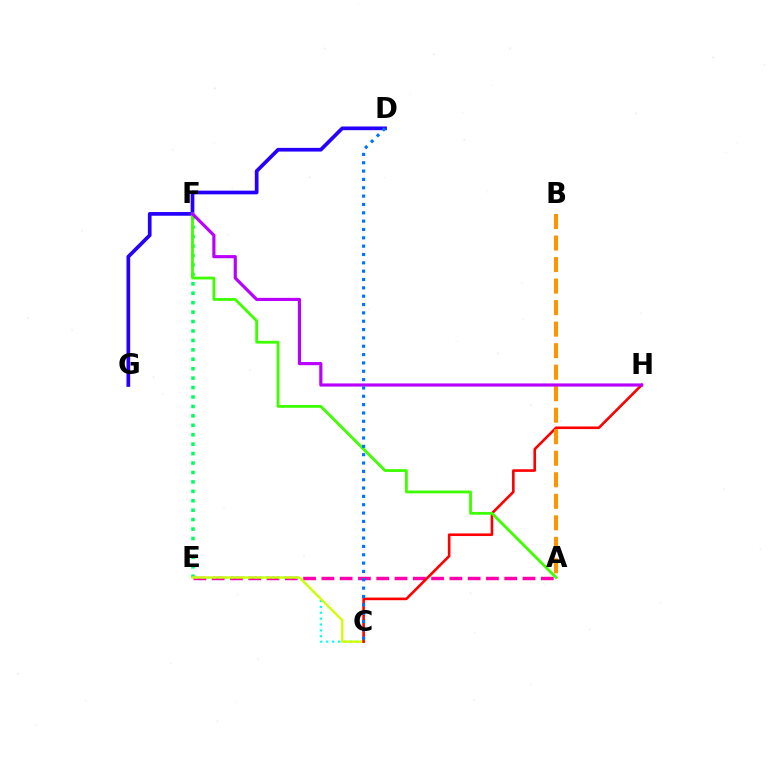{('D', 'G'): [{'color': '#2500ff', 'line_style': 'solid', 'thickness': 2.67}], ('E', 'F'): [{'color': '#00ff5c', 'line_style': 'dotted', 'thickness': 2.56}], ('A', 'E'): [{'color': '#ff00ac', 'line_style': 'dashed', 'thickness': 2.48}], ('C', 'E'): [{'color': '#00fff6', 'line_style': 'dotted', 'thickness': 1.6}, {'color': '#d1ff00', 'line_style': 'solid', 'thickness': 1.67}], ('C', 'H'): [{'color': '#ff0000', 'line_style': 'solid', 'thickness': 1.88}], ('A', 'F'): [{'color': '#3dff00', 'line_style': 'solid', 'thickness': 2.01}], ('A', 'B'): [{'color': '#ff9400', 'line_style': 'dashed', 'thickness': 2.92}], ('F', 'H'): [{'color': '#b900ff', 'line_style': 'solid', 'thickness': 2.28}], ('C', 'D'): [{'color': '#0074ff', 'line_style': 'dotted', 'thickness': 2.27}]}